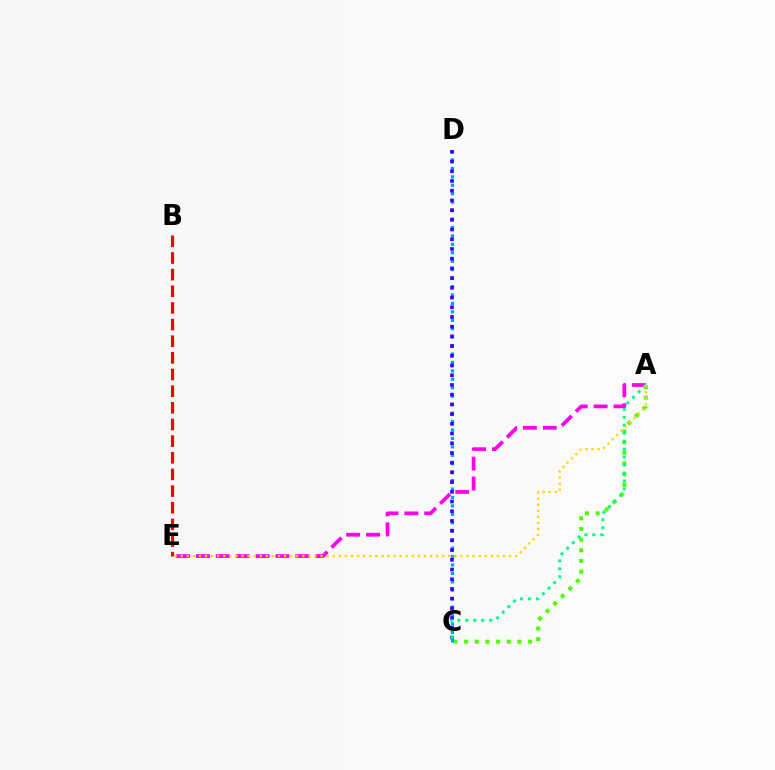{('A', 'E'): [{'color': '#ff00ed', 'line_style': 'dashed', 'thickness': 2.7}, {'color': '#ffd500', 'line_style': 'dotted', 'thickness': 1.65}], ('B', 'E'): [{'color': '#ff0000', 'line_style': 'dashed', 'thickness': 2.26}], ('A', 'C'): [{'color': '#4fff00', 'line_style': 'dotted', 'thickness': 2.9}, {'color': '#00ff86', 'line_style': 'dotted', 'thickness': 2.16}], ('C', 'D'): [{'color': '#009eff', 'line_style': 'dotted', 'thickness': 2.29}, {'color': '#3700ff', 'line_style': 'dotted', 'thickness': 2.64}]}